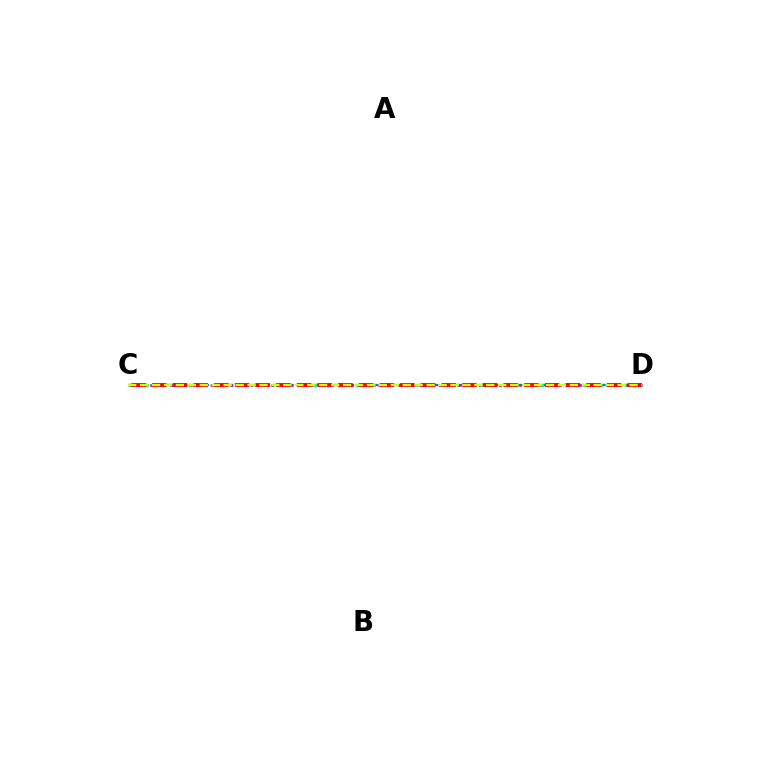{('C', 'D'): [{'color': '#0074ff', 'line_style': 'dashed', 'thickness': 1.64}, {'color': '#00ff5c', 'line_style': 'dotted', 'thickness': 2.29}, {'color': '#b900ff', 'line_style': 'dotted', 'thickness': 1.82}, {'color': '#ff0000', 'line_style': 'dashed', 'thickness': 2.81}, {'color': '#d1ff00', 'line_style': 'dashed', 'thickness': 1.62}]}